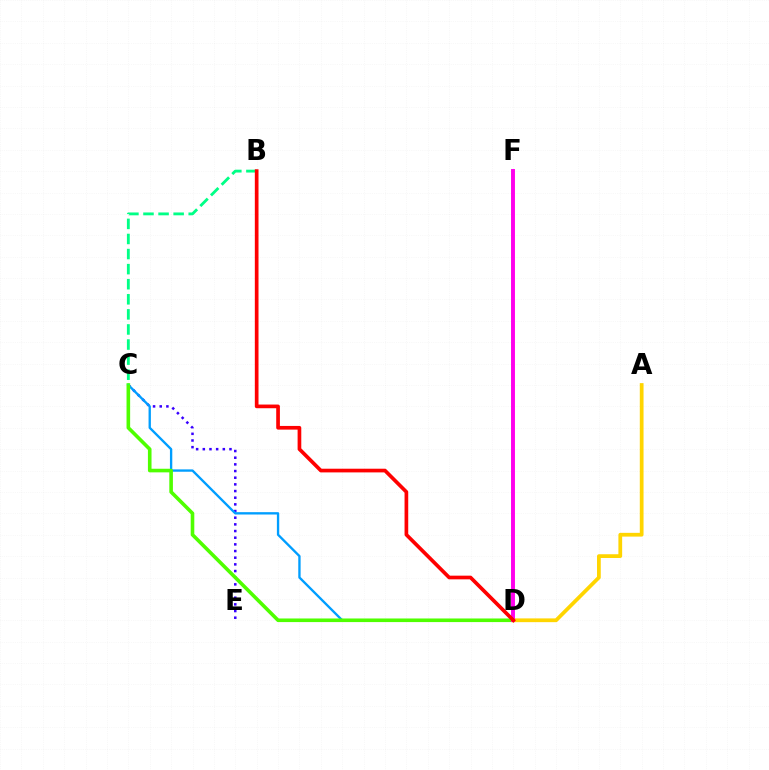{('C', 'E'): [{'color': '#3700ff', 'line_style': 'dotted', 'thickness': 1.81}], ('C', 'D'): [{'color': '#009eff', 'line_style': 'solid', 'thickness': 1.69}, {'color': '#4fff00', 'line_style': 'solid', 'thickness': 2.6}], ('B', 'C'): [{'color': '#00ff86', 'line_style': 'dashed', 'thickness': 2.05}], ('A', 'D'): [{'color': '#ffd500', 'line_style': 'solid', 'thickness': 2.7}], ('D', 'F'): [{'color': '#ff00ed', 'line_style': 'solid', 'thickness': 2.82}], ('B', 'D'): [{'color': '#ff0000', 'line_style': 'solid', 'thickness': 2.65}]}